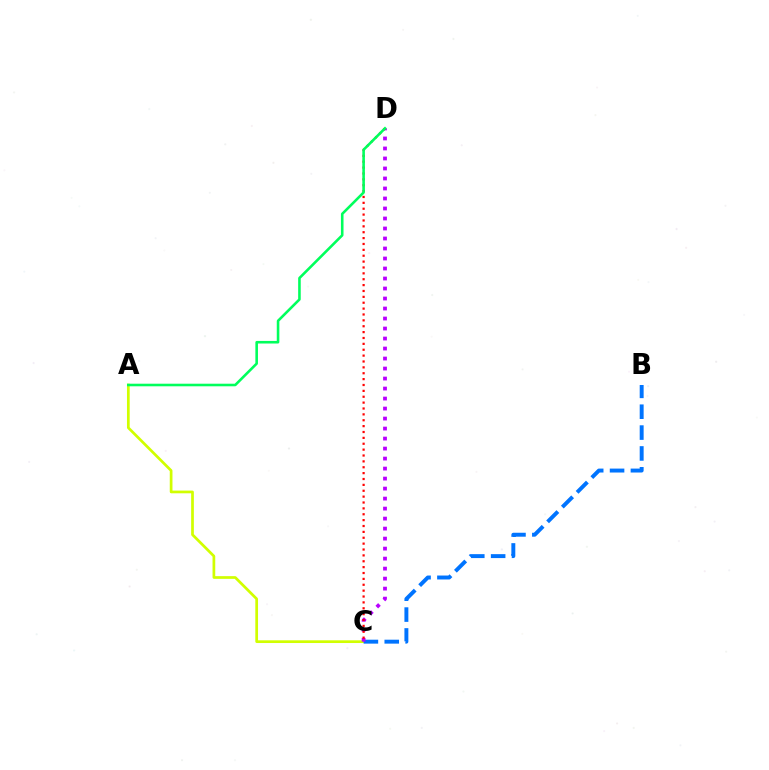{('A', 'C'): [{'color': '#d1ff00', 'line_style': 'solid', 'thickness': 1.95}], ('B', 'C'): [{'color': '#0074ff', 'line_style': 'dashed', 'thickness': 2.83}], ('C', 'D'): [{'color': '#b900ff', 'line_style': 'dotted', 'thickness': 2.72}, {'color': '#ff0000', 'line_style': 'dotted', 'thickness': 1.6}], ('A', 'D'): [{'color': '#00ff5c', 'line_style': 'solid', 'thickness': 1.86}]}